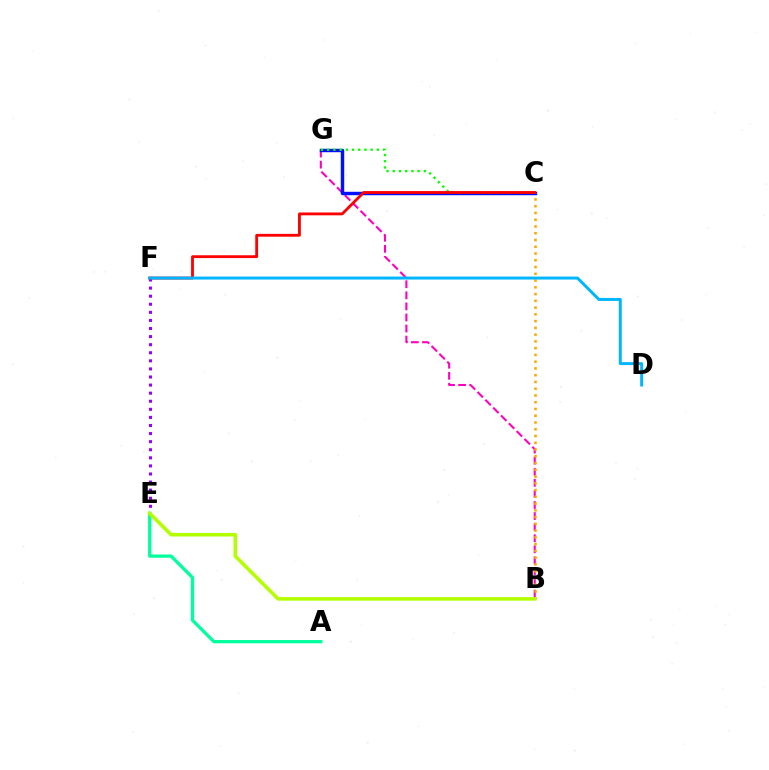{('B', 'G'): [{'color': '#ff00bd', 'line_style': 'dashed', 'thickness': 1.5}], ('E', 'F'): [{'color': '#9b00ff', 'line_style': 'dotted', 'thickness': 2.2}], ('C', 'G'): [{'color': '#0010ff', 'line_style': 'solid', 'thickness': 2.46}, {'color': '#08ff00', 'line_style': 'dotted', 'thickness': 1.69}], ('B', 'C'): [{'color': '#ffa500', 'line_style': 'dotted', 'thickness': 1.84}], ('A', 'E'): [{'color': '#00ff9d', 'line_style': 'solid', 'thickness': 2.35}], ('B', 'E'): [{'color': '#b3ff00', 'line_style': 'solid', 'thickness': 2.57}], ('C', 'F'): [{'color': '#ff0000', 'line_style': 'solid', 'thickness': 2.03}], ('D', 'F'): [{'color': '#00b5ff', 'line_style': 'solid', 'thickness': 2.14}]}